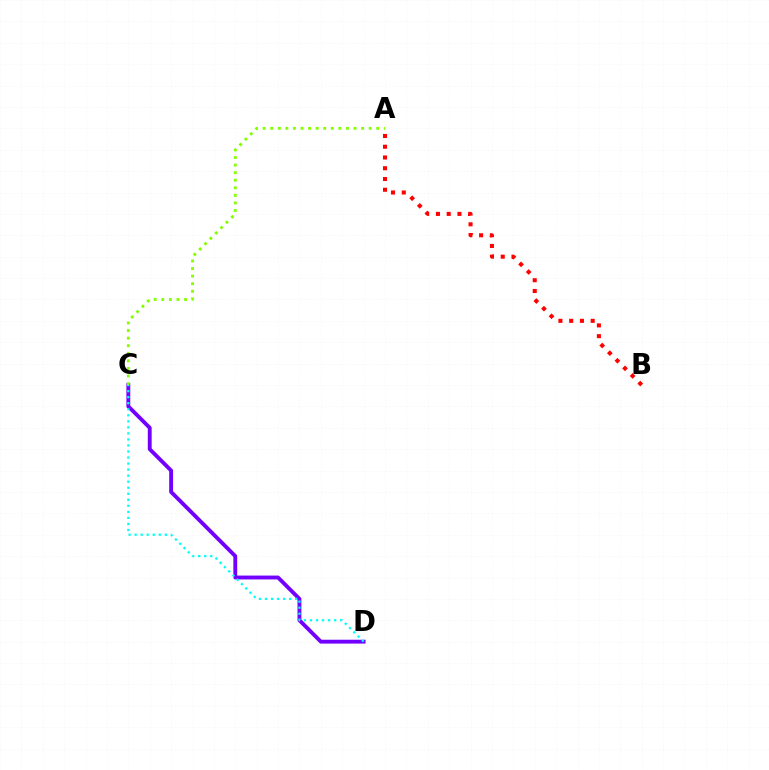{('C', 'D'): [{'color': '#7200ff', 'line_style': 'solid', 'thickness': 2.78}, {'color': '#00fff6', 'line_style': 'dotted', 'thickness': 1.64}], ('A', 'B'): [{'color': '#ff0000', 'line_style': 'dotted', 'thickness': 2.92}], ('A', 'C'): [{'color': '#84ff00', 'line_style': 'dotted', 'thickness': 2.06}]}